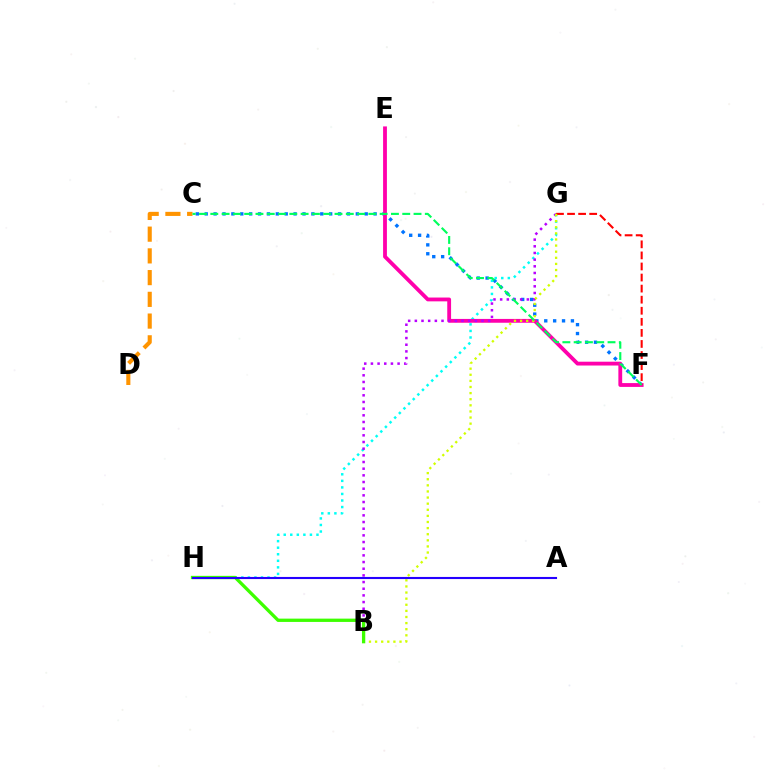{('C', 'F'): [{'color': '#0074ff', 'line_style': 'dotted', 'thickness': 2.42}, {'color': '#00ff5c', 'line_style': 'dashed', 'thickness': 1.53}], ('G', 'H'): [{'color': '#00fff6', 'line_style': 'dotted', 'thickness': 1.78}], ('E', 'F'): [{'color': '#ff00ac', 'line_style': 'solid', 'thickness': 2.75}], ('B', 'G'): [{'color': '#b900ff', 'line_style': 'dotted', 'thickness': 1.81}, {'color': '#d1ff00', 'line_style': 'dotted', 'thickness': 1.66}], ('F', 'G'): [{'color': '#ff0000', 'line_style': 'dashed', 'thickness': 1.5}], ('C', 'D'): [{'color': '#ff9400', 'line_style': 'dashed', 'thickness': 2.95}], ('B', 'H'): [{'color': '#3dff00', 'line_style': 'solid', 'thickness': 2.38}], ('A', 'H'): [{'color': '#2500ff', 'line_style': 'solid', 'thickness': 1.52}]}